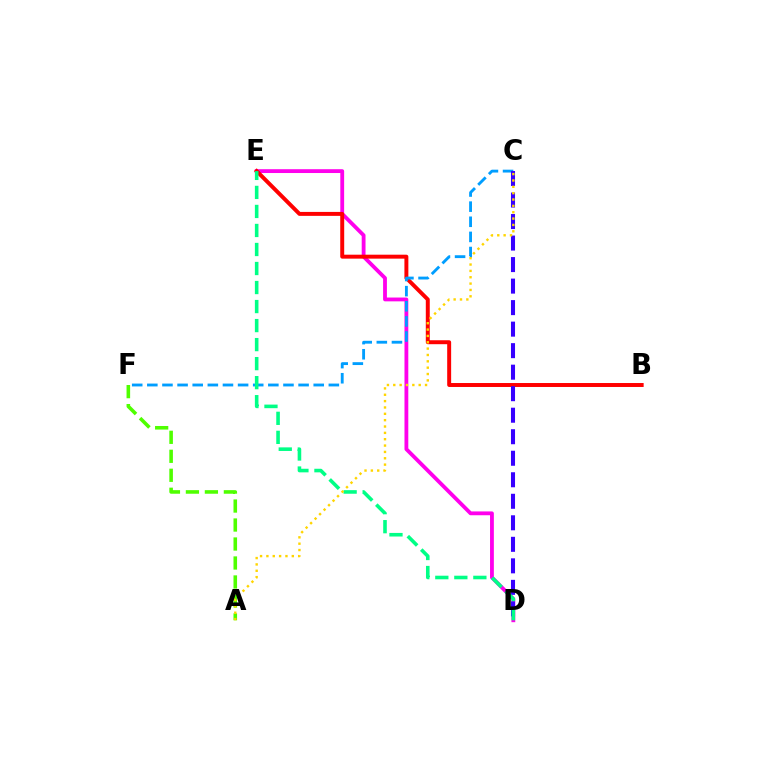{('D', 'E'): [{'color': '#ff00ed', 'line_style': 'solid', 'thickness': 2.75}, {'color': '#00ff86', 'line_style': 'dashed', 'thickness': 2.58}], ('B', 'E'): [{'color': '#ff0000', 'line_style': 'solid', 'thickness': 2.85}], ('C', 'F'): [{'color': '#009eff', 'line_style': 'dashed', 'thickness': 2.05}], ('A', 'F'): [{'color': '#4fff00', 'line_style': 'dashed', 'thickness': 2.58}], ('C', 'D'): [{'color': '#3700ff', 'line_style': 'dashed', 'thickness': 2.92}], ('A', 'C'): [{'color': '#ffd500', 'line_style': 'dotted', 'thickness': 1.73}]}